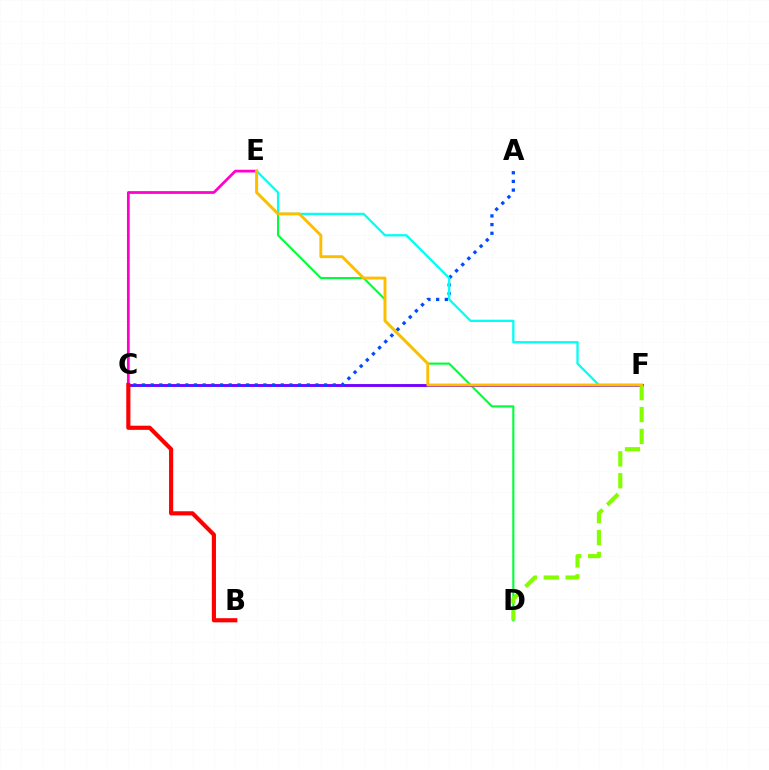{('D', 'E'): [{'color': '#00ff39', 'line_style': 'solid', 'thickness': 1.52}], ('C', 'E'): [{'color': '#ff00cf', 'line_style': 'solid', 'thickness': 1.98}], ('C', 'F'): [{'color': '#7200ff', 'line_style': 'solid', 'thickness': 2.06}], ('D', 'F'): [{'color': '#84ff00', 'line_style': 'dashed', 'thickness': 2.97}], ('A', 'C'): [{'color': '#004bff', 'line_style': 'dotted', 'thickness': 2.36}], ('E', 'F'): [{'color': '#00fff6', 'line_style': 'solid', 'thickness': 1.64}, {'color': '#ffbd00', 'line_style': 'solid', 'thickness': 2.09}], ('B', 'C'): [{'color': '#ff0000', 'line_style': 'solid', 'thickness': 2.99}]}